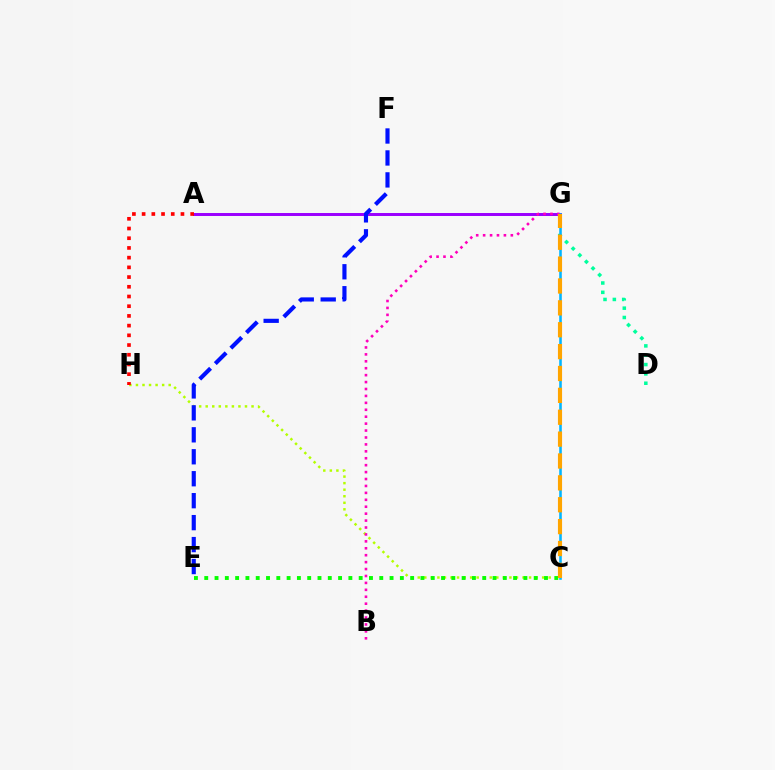{('D', 'G'): [{'color': '#00ff9d', 'line_style': 'dotted', 'thickness': 2.54}], ('A', 'G'): [{'color': '#9b00ff', 'line_style': 'solid', 'thickness': 2.14}], ('C', 'H'): [{'color': '#b3ff00', 'line_style': 'dotted', 'thickness': 1.78}], ('A', 'H'): [{'color': '#ff0000', 'line_style': 'dotted', 'thickness': 2.64}], ('C', 'E'): [{'color': '#08ff00', 'line_style': 'dotted', 'thickness': 2.8}], ('B', 'G'): [{'color': '#ff00bd', 'line_style': 'dotted', 'thickness': 1.88}], ('C', 'G'): [{'color': '#00b5ff', 'line_style': 'solid', 'thickness': 1.85}, {'color': '#ffa500', 'line_style': 'dashed', 'thickness': 2.97}], ('E', 'F'): [{'color': '#0010ff', 'line_style': 'dashed', 'thickness': 2.98}]}